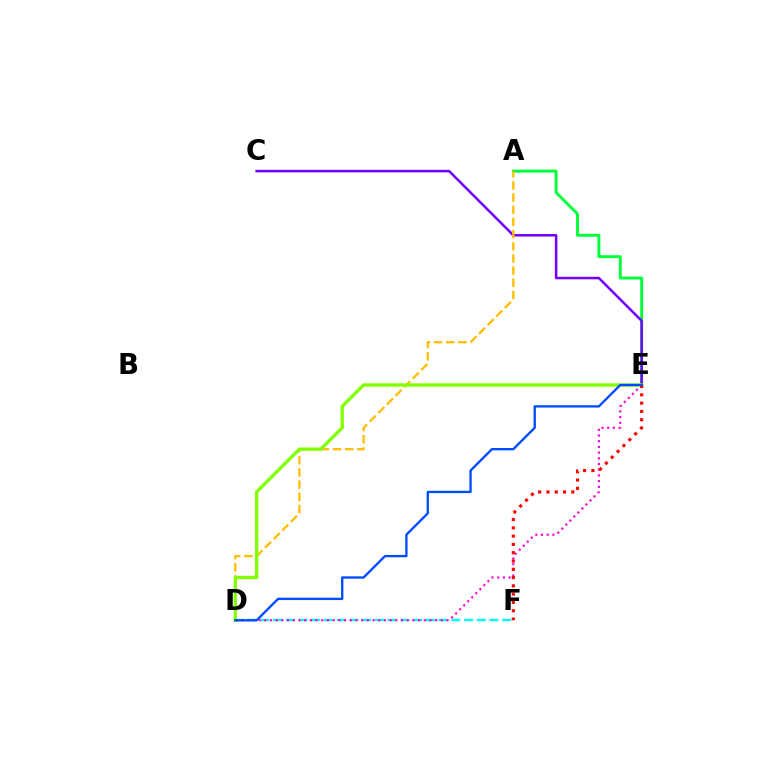{('A', 'E'): [{'color': '#00ff39', 'line_style': 'solid', 'thickness': 2.09}], ('D', 'F'): [{'color': '#00fff6', 'line_style': 'dashed', 'thickness': 1.73}], ('C', 'E'): [{'color': '#7200ff', 'line_style': 'solid', 'thickness': 1.82}], ('D', 'E'): [{'color': '#ff00cf', 'line_style': 'dotted', 'thickness': 1.55}, {'color': '#84ff00', 'line_style': 'solid', 'thickness': 2.42}, {'color': '#004bff', 'line_style': 'solid', 'thickness': 1.67}], ('A', 'D'): [{'color': '#ffbd00', 'line_style': 'dashed', 'thickness': 1.65}], ('E', 'F'): [{'color': '#ff0000', 'line_style': 'dotted', 'thickness': 2.25}]}